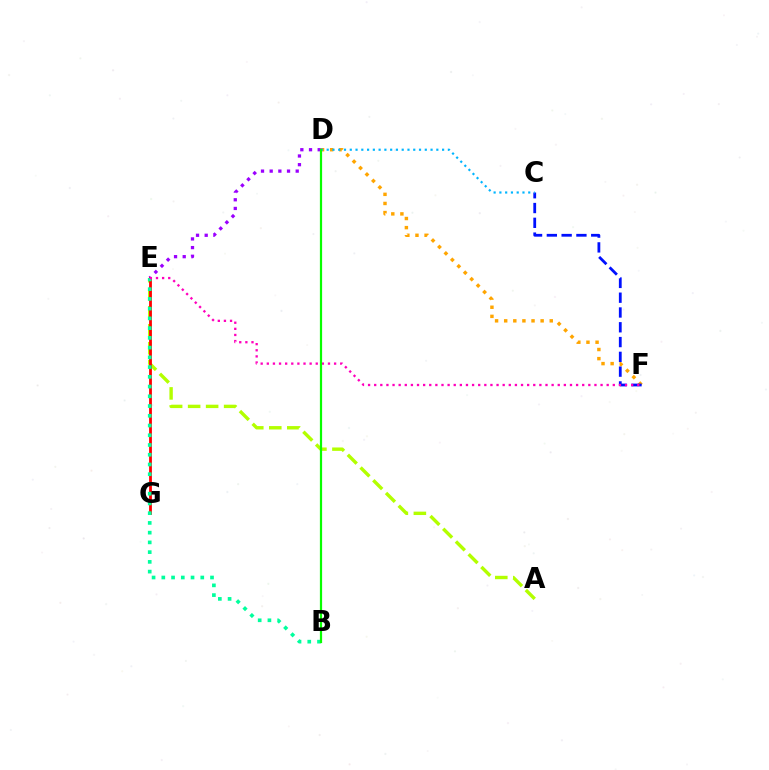{('A', 'E'): [{'color': '#b3ff00', 'line_style': 'dashed', 'thickness': 2.45}], ('D', 'F'): [{'color': '#ffa500', 'line_style': 'dotted', 'thickness': 2.48}], ('C', 'F'): [{'color': '#0010ff', 'line_style': 'dashed', 'thickness': 2.01}], ('C', 'D'): [{'color': '#00b5ff', 'line_style': 'dotted', 'thickness': 1.57}], ('D', 'E'): [{'color': '#9b00ff', 'line_style': 'dotted', 'thickness': 2.36}], ('E', 'G'): [{'color': '#ff0000', 'line_style': 'solid', 'thickness': 2.02}], ('B', 'E'): [{'color': '#00ff9d', 'line_style': 'dotted', 'thickness': 2.65}], ('E', 'F'): [{'color': '#ff00bd', 'line_style': 'dotted', 'thickness': 1.66}], ('B', 'D'): [{'color': '#08ff00', 'line_style': 'solid', 'thickness': 1.6}]}